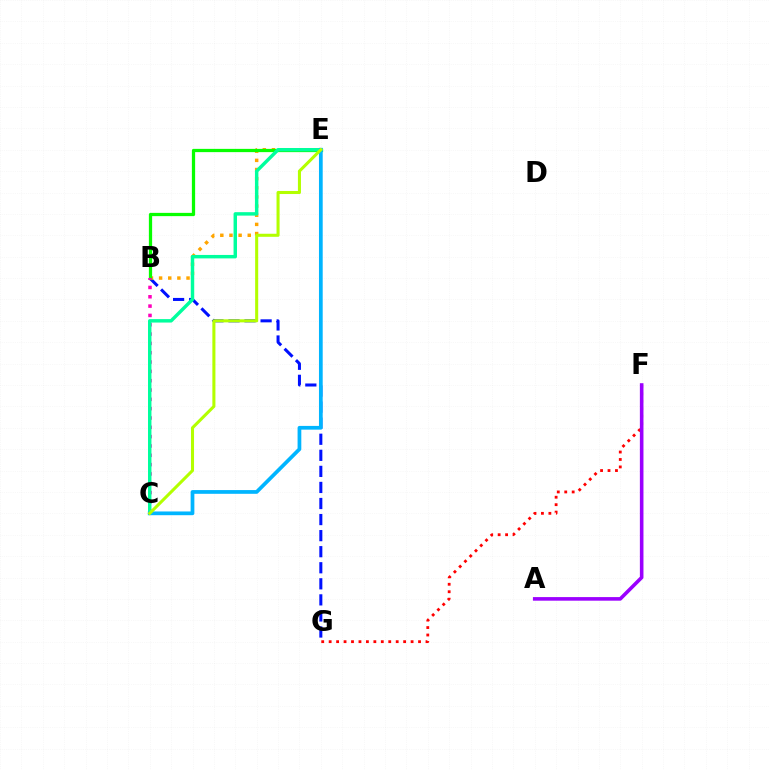{('F', 'G'): [{'color': '#ff0000', 'line_style': 'dotted', 'thickness': 2.02}], ('B', 'G'): [{'color': '#0010ff', 'line_style': 'dashed', 'thickness': 2.18}], ('B', 'E'): [{'color': '#ffa500', 'line_style': 'dotted', 'thickness': 2.49}, {'color': '#08ff00', 'line_style': 'solid', 'thickness': 2.35}], ('A', 'F'): [{'color': '#9b00ff', 'line_style': 'solid', 'thickness': 2.59}], ('B', 'C'): [{'color': '#ff00bd', 'line_style': 'dotted', 'thickness': 2.53}], ('C', 'E'): [{'color': '#00ff9d', 'line_style': 'solid', 'thickness': 2.48}, {'color': '#00b5ff', 'line_style': 'solid', 'thickness': 2.69}, {'color': '#b3ff00', 'line_style': 'solid', 'thickness': 2.2}]}